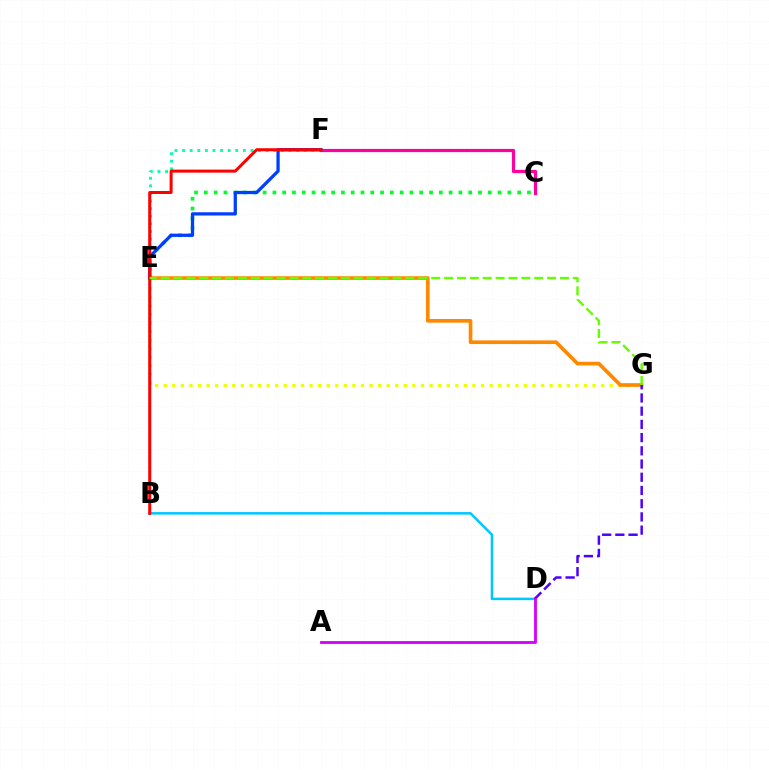{('E', 'G'): [{'color': '#eeff00', 'line_style': 'dotted', 'thickness': 2.33}, {'color': '#ff8800', 'line_style': 'solid', 'thickness': 2.63}, {'color': '#66ff00', 'line_style': 'dashed', 'thickness': 1.75}], ('E', 'F'): [{'color': '#00ffaf', 'line_style': 'dotted', 'thickness': 2.07}, {'color': '#003fff', 'line_style': 'solid', 'thickness': 2.35}], ('C', 'E'): [{'color': '#00ff27', 'line_style': 'dotted', 'thickness': 2.66}], ('B', 'D'): [{'color': '#00c7ff', 'line_style': 'solid', 'thickness': 1.81}], ('D', 'G'): [{'color': '#4f00ff', 'line_style': 'dashed', 'thickness': 1.8}], ('A', 'D'): [{'color': '#d600ff', 'line_style': 'solid', 'thickness': 2.04}], ('C', 'F'): [{'color': '#ff00a0', 'line_style': 'solid', 'thickness': 2.31}], ('B', 'F'): [{'color': '#ff0000', 'line_style': 'solid', 'thickness': 2.17}]}